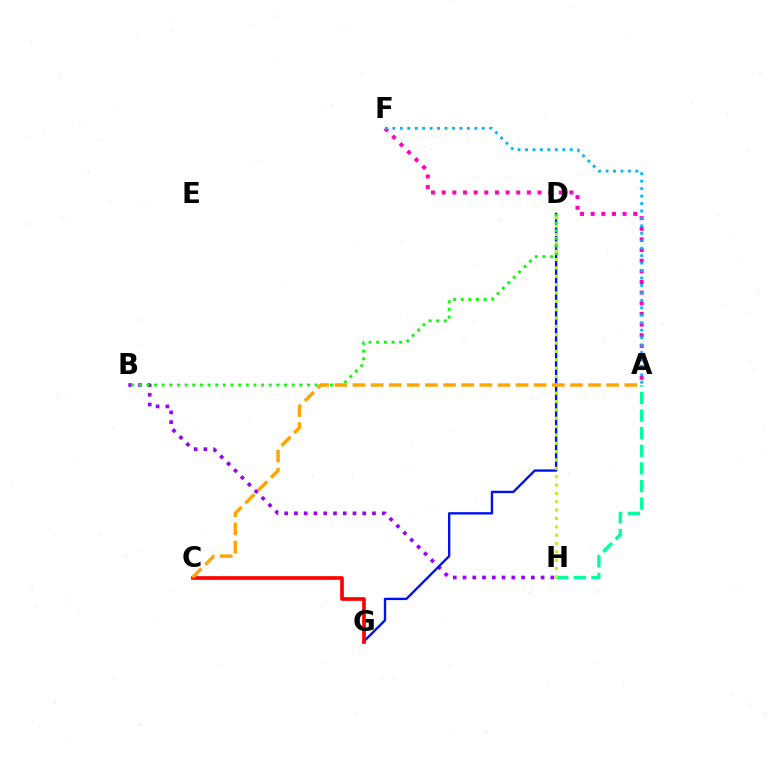{('B', 'H'): [{'color': '#9b00ff', 'line_style': 'dotted', 'thickness': 2.65}], ('A', 'F'): [{'color': '#ff00bd', 'line_style': 'dotted', 'thickness': 2.89}, {'color': '#00b5ff', 'line_style': 'dotted', 'thickness': 2.02}], ('D', 'G'): [{'color': '#0010ff', 'line_style': 'solid', 'thickness': 1.71}], ('B', 'D'): [{'color': '#08ff00', 'line_style': 'dotted', 'thickness': 2.08}], ('A', 'H'): [{'color': '#00ff9d', 'line_style': 'dashed', 'thickness': 2.39}], ('D', 'H'): [{'color': '#b3ff00', 'line_style': 'dotted', 'thickness': 2.27}], ('C', 'G'): [{'color': '#ff0000', 'line_style': 'solid', 'thickness': 2.66}], ('A', 'C'): [{'color': '#ffa500', 'line_style': 'dashed', 'thickness': 2.46}]}